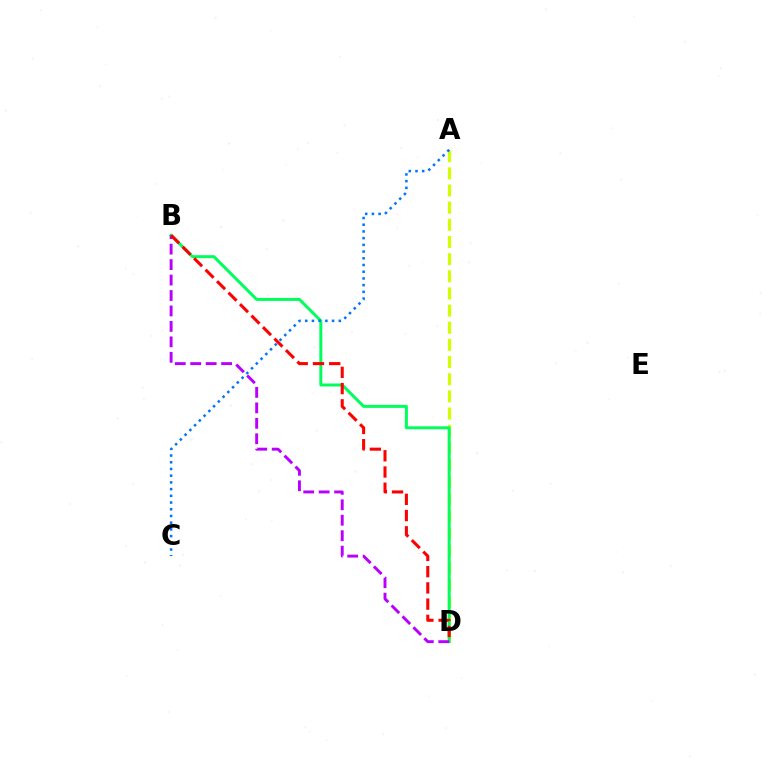{('A', 'D'): [{'color': '#d1ff00', 'line_style': 'dashed', 'thickness': 2.33}], ('B', 'D'): [{'color': '#00ff5c', 'line_style': 'solid', 'thickness': 2.15}, {'color': '#b900ff', 'line_style': 'dashed', 'thickness': 2.1}, {'color': '#ff0000', 'line_style': 'dashed', 'thickness': 2.21}], ('A', 'C'): [{'color': '#0074ff', 'line_style': 'dotted', 'thickness': 1.82}]}